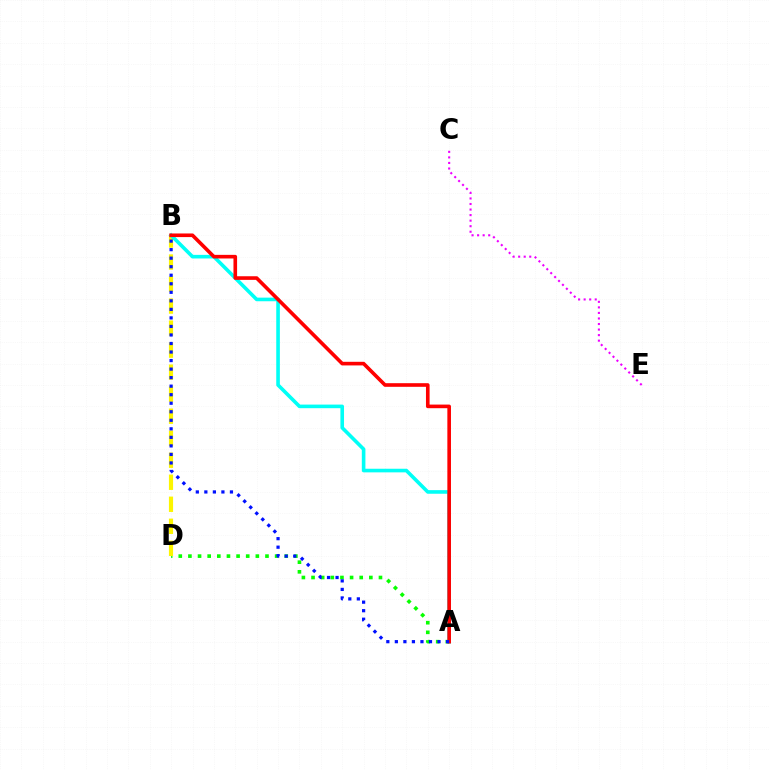{('A', 'D'): [{'color': '#08ff00', 'line_style': 'dotted', 'thickness': 2.62}], ('C', 'E'): [{'color': '#ee00ff', 'line_style': 'dotted', 'thickness': 1.51}], ('B', 'D'): [{'color': '#fcf500', 'line_style': 'dashed', 'thickness': 2.99}], ('A', 'B'): [{'color': '#00fff6', 'line_style': 'solid', 'thickness': 2.6}, {'color': '#ff0000', 'line_style': 'solid', 'thickness': 2.61}, {'color': '#0010ff', 'line_style': 'dotted', 'thickness': 2.32}]}